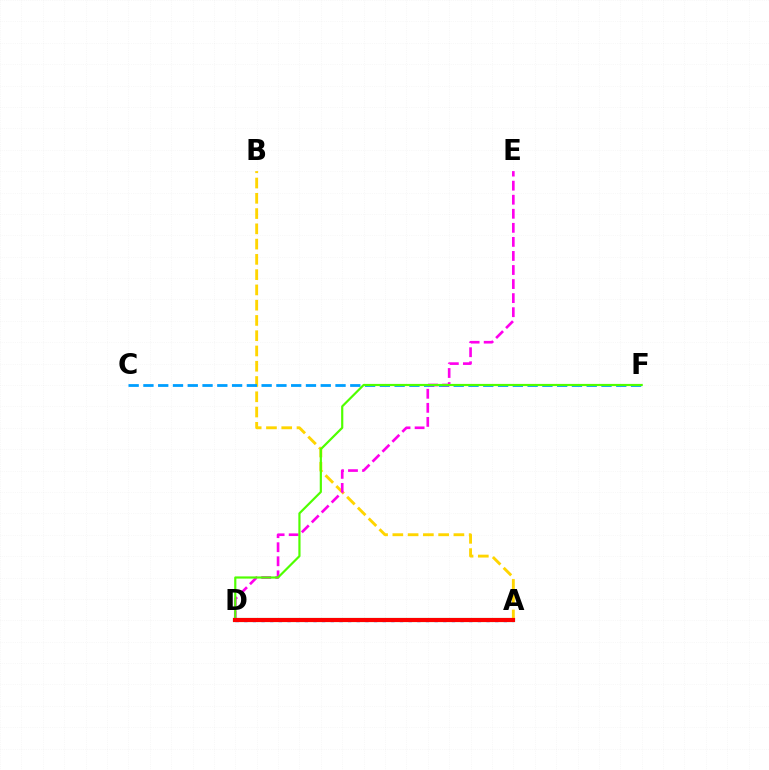{('A', 'D'): [{'color': '#3700ff', 'line_style': 'dotted', 'thickness': 2.35}, {'color': '#00ff86', 'line_style': 'solid', 'thickness': 2.97}, {'color': '#ff0000', 'line_style': 'solid', 'thickness': 2.97}], ('A', 'B'): [{'color': '#ffd500', 'line_style': 'dashed', 'thickness': 2.07}], ('C', 'F'): [{'color': '#009eff', 'line_style': 'dashed', 'thickness': 2.01}], ('D', 'E'): [{'color': '#ff00ed', 'line_style': 'dashed', 'thickness': 1.91}], ('D', 'F'): [{'color': '#4fff00', 'line_style': 'solid', 'thickness': 1.57}]}